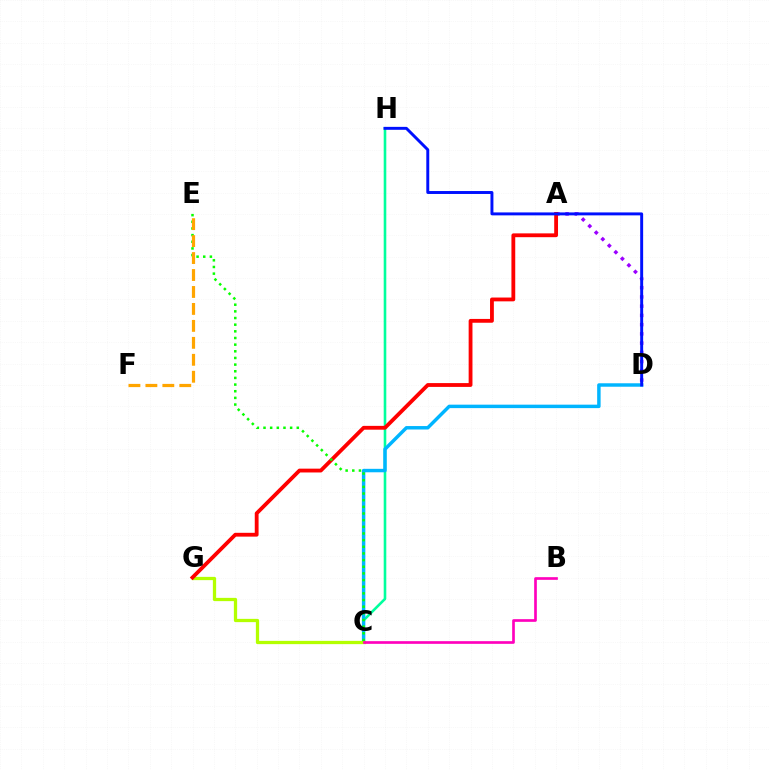{('A', 'D'): [{'color': '#9b00ff', 'line_style': 'dotted', 'thickness': 2.51}], ('C', 'H'): [{'color': '#00ff9d', 'line_style': 'solid', 'thickness': 1.87}], ('C', 'D'): [{'color': '#00b5ff', 'line_style': 'solid', 'thickness': 2.49}], ('C', 'G'): [{'color': '#b3ff00', 'line_style': 'solid', 'thickness': 2.35}], ('A', 'G'): [{'color': '#ff0000', 'line_style': 'solid', 'thickness': 2.75}], ('D', 'H'): [{'color': '#0010ff', 'line_style': 'solid', 'thickness': 2.12}], ('C', 'E'): [{'color': '#08ff00', 'line_style': 'dotted', 'thickness': 1.81}], ('E', 'F'): [{'color': '#ffa500', 'line_style': 'dashed', 'thickness': 2.3}], ('B', 'C'): [{'color': '#ff00bd', 'line_style': 'solid', 'thickness': 1.92}]}